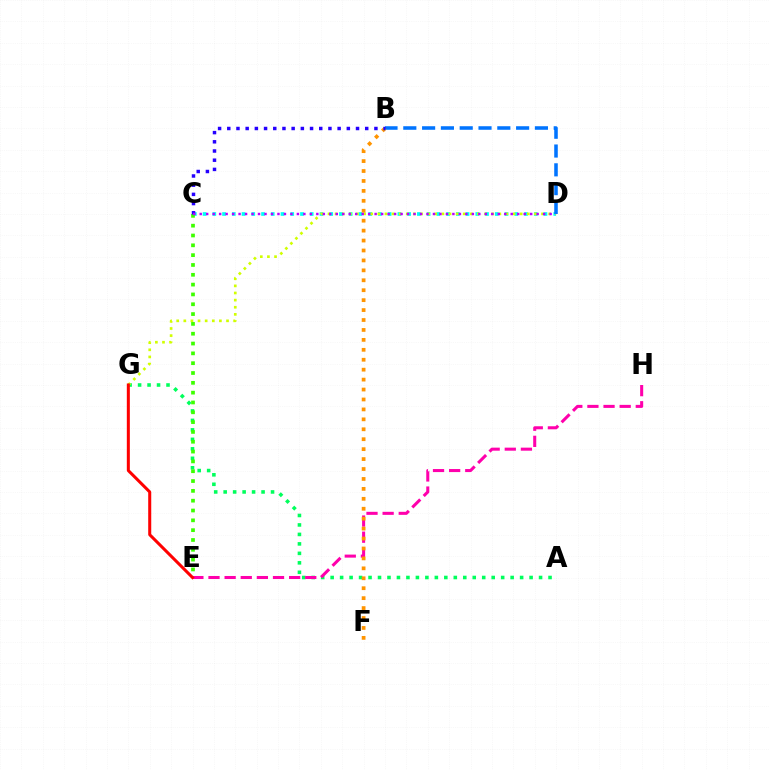{('A', 'G'): [{'color': '#00ff5c', 'line_style': 'dotted', 'thickness': 2.57}], ('C', 'D'): [{'color': '#00fff6', 'line_style': 'dotted', 'thickness': 2.65}, {'color': '#b900ff', 'line_style': 'dotted', 'thickness': 1.76}], ('D', 'G'): [{'color': '#d1ff00', 'line_style': 'dotted', 'thickness': 1.93}], ('C', 'E'): [{'color': '#3dff00', 'line_style': 'dotted', 'thickness': 2.67}], ('E', 'H'): [{'color': '#ff00ac', 'line_style': 'dashed', 'thickness': 2.19}], ('B', 'D'): [{'color': '#0074ff', 'line_style': 'dashed', 'thickness': 2.55}], ('B', 'F'): [{'color': '#ff9400', 'line_style': 'dotted', 'thickness': 2.7}], ('B', 'C'): [{'color': '#2500ff', 'line_style': 'dotted', 'thickness': 2.5}], ('E', 'G'): [{'color': '#ff0000', 'line_style': 'solid', 'thickness': 2.18}]}